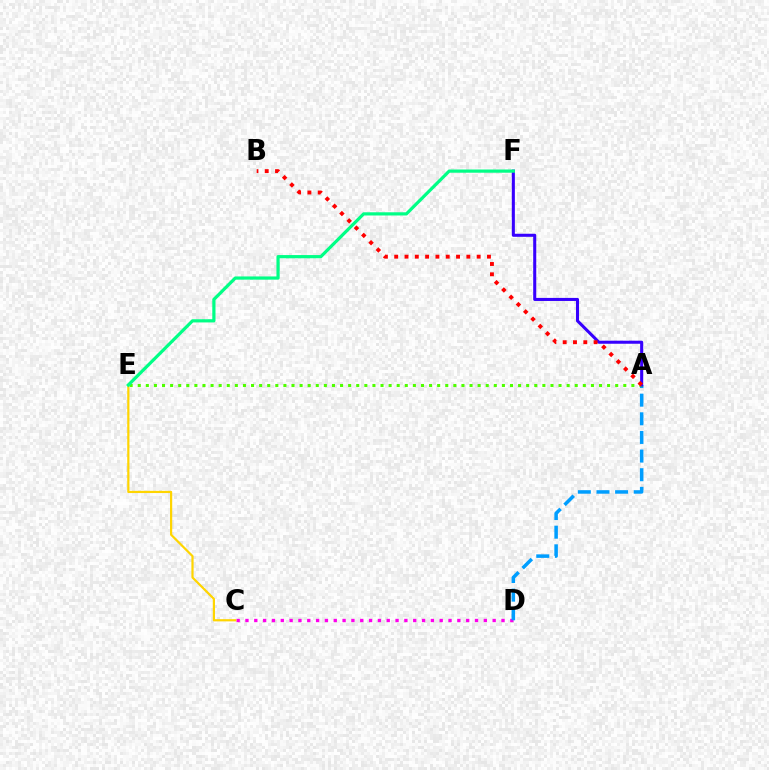{('C', 'D'): [{'color': '#ff00ed', 'line_style': 'dotted', 'thickness': 2.4}], ('A', 'D'): [{'color': '#009eff', 'line_style': 'dashed', 'thickness': 2.53}], ('A', 'E'): [{'color': '#4fff00', 'line_style': 'dotted', 'thickness': 2.2}], ('A', 'F'): [{'color': '#3700ff', 'line_style': 'solid', 'thickness': 2.2}], ('C', 'E'): [{'color': '#ffd500', 'line_style': 'solid', 'thickness': 1.59}], ('A', 'B'): [{'color': '#ff0000', 'line_style': 'dotted', 'thickness': 2.8}], ('E', 'F'): [{'color': '#00ff86', 'line_style': 'solid', 'thickness': 2.31}]}